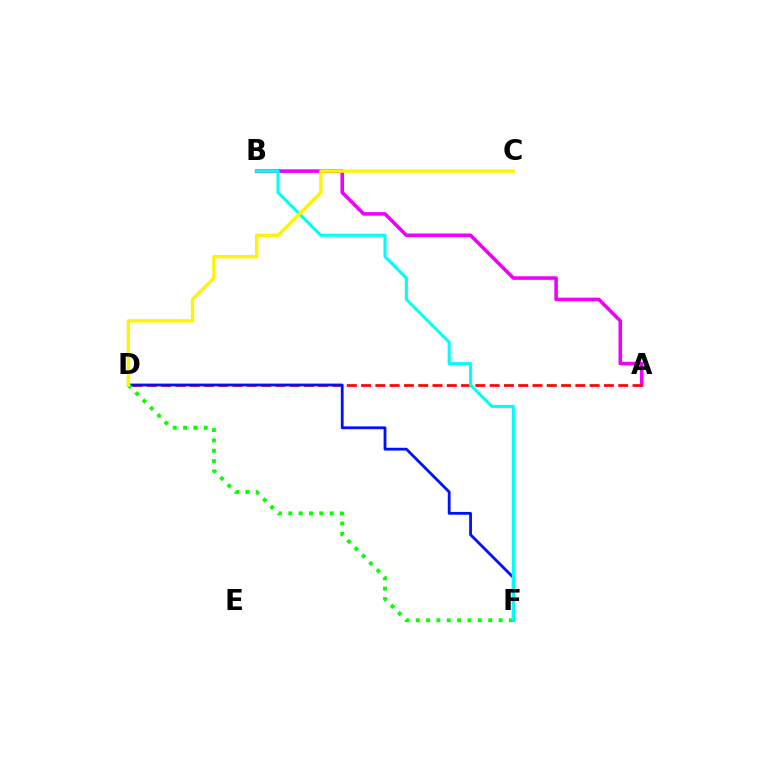{('A', 'B'): [{'color': '#ee00ff', 'line_style': 'solid', 'thickness': 2.57}], ('A', 'D'): [{'color': '#ff0000', 'line_style': 'dashed', 'thickness': 1.94}], ('D', 'F'): [{'color': '#0010ff', 'line_style': 'solid', 'thickness': 2.02}, {'color': '#08ff00', 'line_style': 'dotted', 'thickness': 2.81}], ('B', 'F'): [{'color': '#00fff6', 'line_style': 'solid', 'thickness': 2.22}], ('C', 'D'): [{'color': '#fcf500', 'line_style': 'solid', 'thickness': 2.41}]}